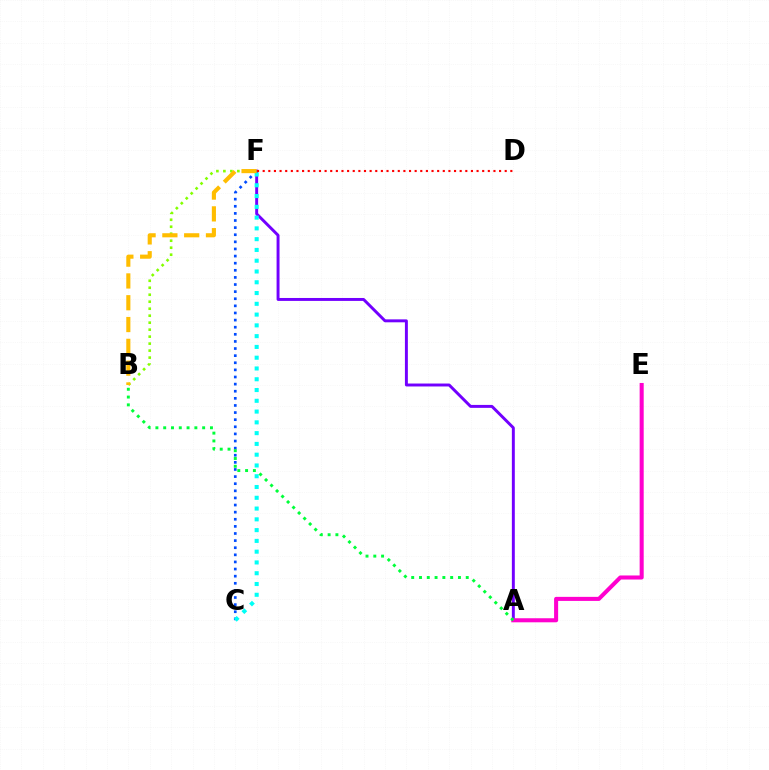{('A', 'F'): [{'color': '#7200ff', 'line_style': 'solid', 'thickness': 2.12}], ('B', 'F'): [{'color': '#84ff00', 'line_style': 'dotted', 'thickness': 1.9}, {'color': '#ffbd00', 'line_style': 'dashed', 'thickness': 2.96}], ('A', 'E'): [{'color': '#ff00cf', 'line_style': 'solid', 'thickness': 2.92}], ('C', 'F'): [{'color': '#004bff', 'line_style': 'dotted', 'thickness': 1.93}, {'color': '#00fff6', 'line_style': 'dotted', 'thickness': 2.93}], ('A', 'B'): [{'color': '#00ff39', 'line_style': 'dotted', 'thickness': 2.12}], ('D', 'F'): [{'color': '#ff0000', 'line_style': 'dotted', 'thickness': 1.53}]}